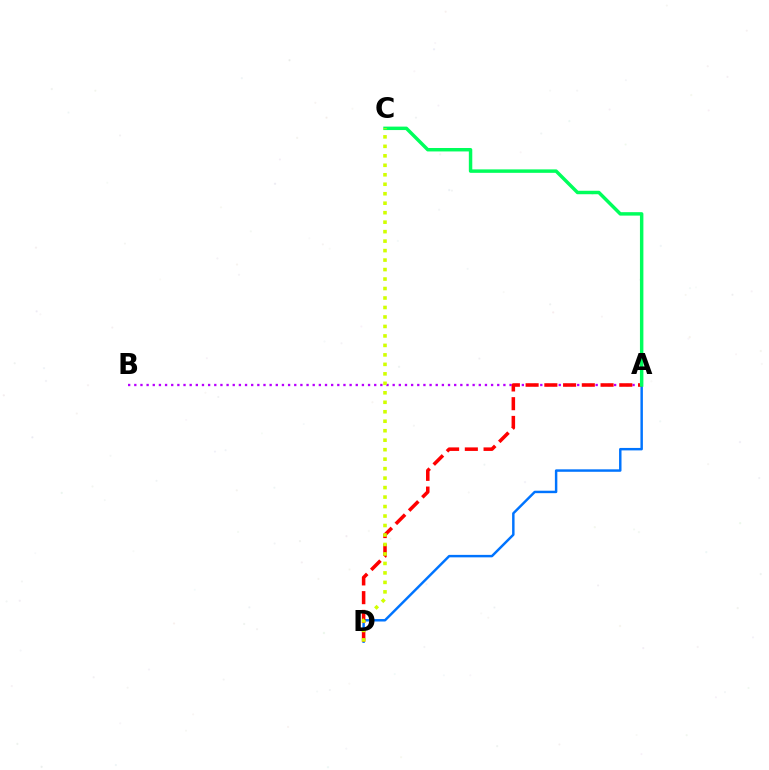{('A', 'B'): [{'color': '#b900ff', 'line_style': 'dotted', 'thickness': 1.67}], ('A', 'D'): [{'color': '#0074ff', 'line_style': 'solid', 'thickness': 1.77}, {'color': '#ff0000', 'line_style': 'dashed', 'thickness': 2.55}], ('A', 'C'): [{'color': '#00ff5c', 'line_style': 'solid', 'thickness': 2.48}], ('C', 'D'): [{'color': '#d1ff00', 'line_style': 'dotted', 'thickness': 2.58}]}